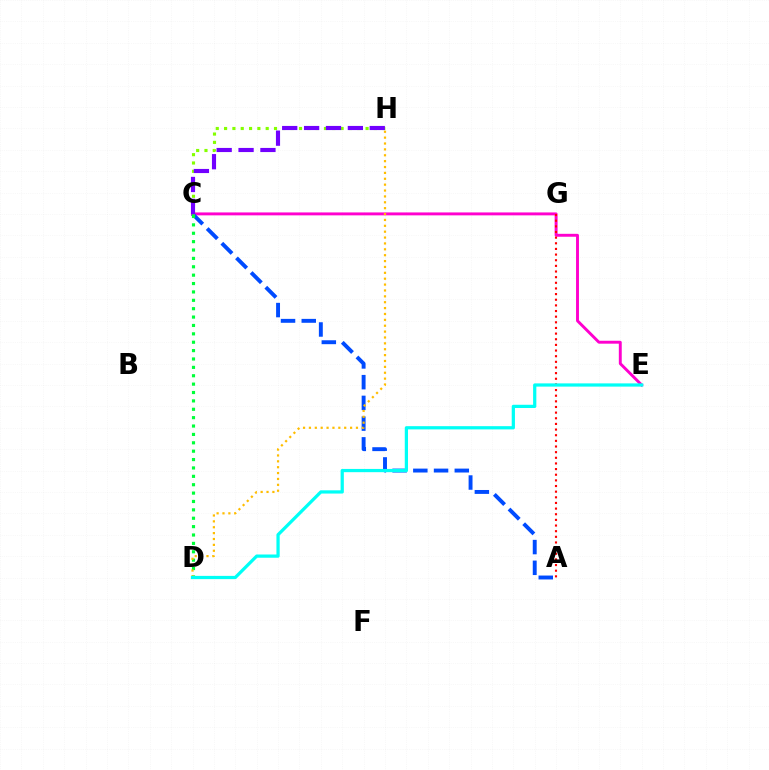{('C', 'E'): [{'color': '#ff00cf', 'line_style': 'solid', 'thickness': 2.1}], ('A', 'C'): [{'color': '#004bff', 'line_style': 'dashed', 'thickness': 2.82}], ('C', 'H'): [{'color': '#84ff00', 'line_style': 'dotted', 'thickness': 2.26}, {'color': '#7200ff', 'line_style': 'dashed', 'thickness': 2.97}], ('A', 'G'): [{'color': '#ff0000', 'line_style': 'dotted', 'thickness': 1.53}], ('C', 'D'): [{'color': '#00ff39', 'line_style': 'dotted', 'thickness': 2.28}], ('D', 'H'): [{'color': '#ffbd00', 'line_style': 'dotted', 'thickness': 1.6}], ('D', 'E'): [{'color': '#00fff6', 'line_style': 'solid', 'thickness': 2.33}]}